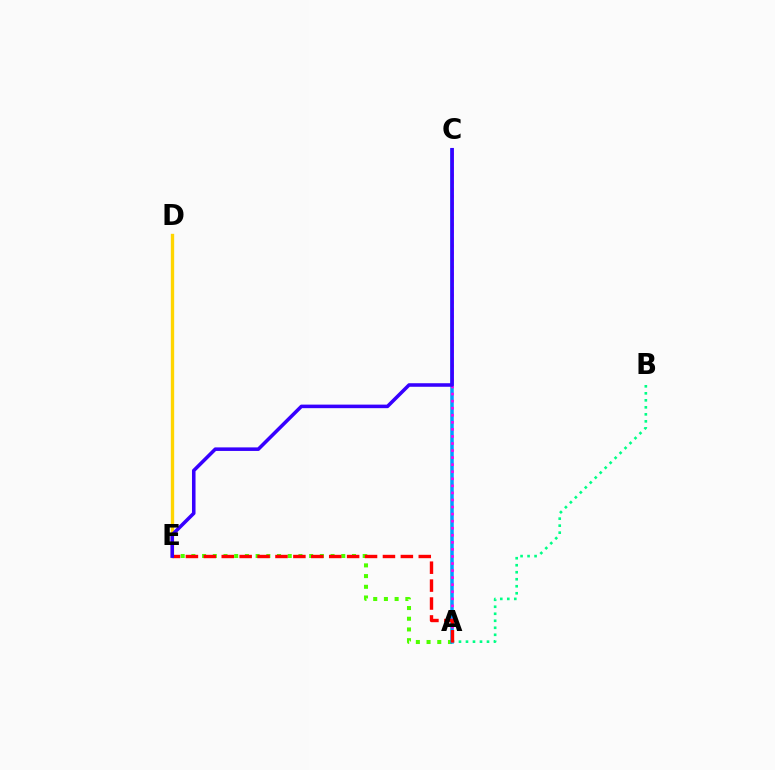{('D', 'E'): [{'color': '#ffd500', 'line_style': 'solid', 'thickness': 2.41}], ('A', 'E'): [{'color': '#4fff00', 'line_style': 'dotted', 'thickness': 2.91}, {'color': '#ff0000', 'line_style': 'dashed', 'thickness': 2.43}], ('A', 'C'): [{'color': '#009eff', 'line_style': 'solid', 'thickness': 2.52}, {'color': '#ff00ed', 'line_style': 'dotted', 'thickness': 1.92}], ('A', 'B'): [{'color': '#00ff86', 'line_style': 'dotted', 'thickness': 1.9}], ('C', 'E'): [{'color': '#3700ff', 'line_style': 'solid', 'thickness': 2.56}]}